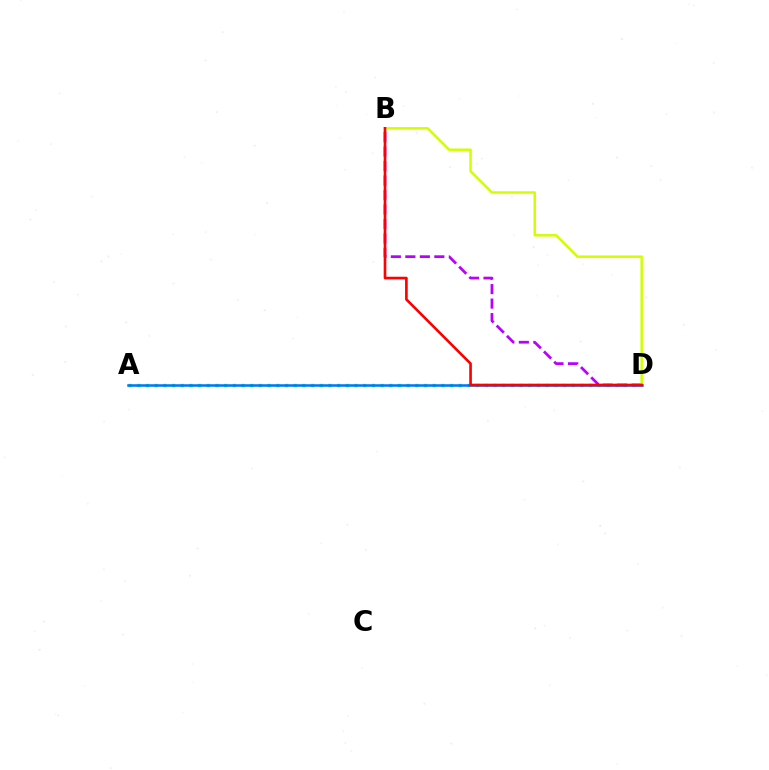{('A', 'D'): [{'color': '#00ff5c', 'line_style': 'dotted', 'thickness': 2.36}, {'color': '#0074ff', 'line_style': 'solid', 'thickness': 1.82}], ('B', 'D'): [{'color': '#b900ff', 'line_style': 'dashed', 'thickness': 1.97}, {'color': '#d1ff00', 'line_style': 'solid', 'thickness': 1.79}, {'color': '#ff0000', 'line_style': 'solid', 'thickness': 1.91}]}